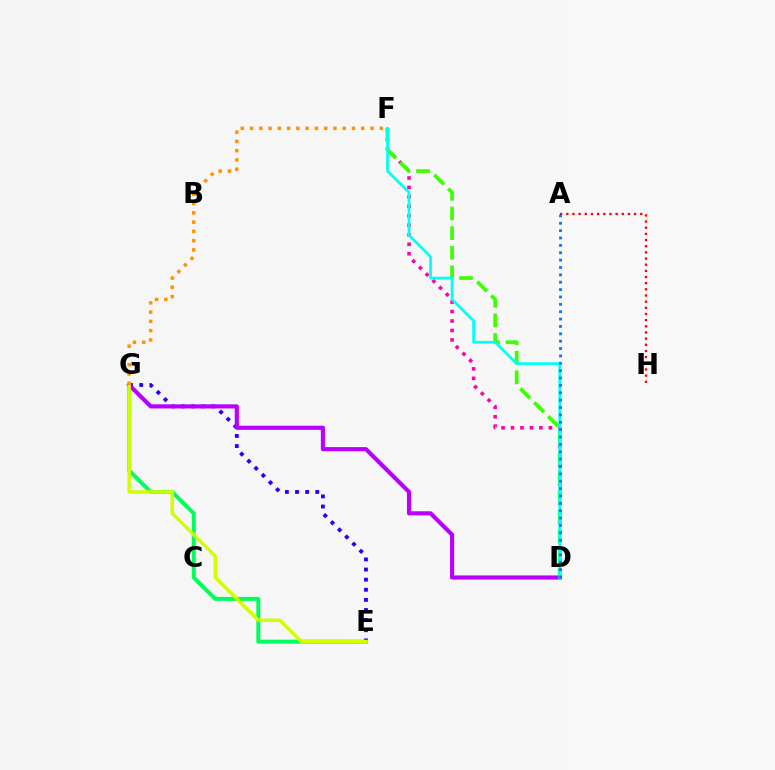{('D', 'F'): [{'color': '#ff00ac', 'line_style': 'dotted', 'thickness': 2.57}, {'color': '#3dff00', 'line_style': 'dashed', 'thickness': 2.67}, {'color': '#00fff6', 'line_style': 'solid', 'thickness': 1.97}], ('E', 'G'): [{'color': '#2500ff', 'line_style': 'dotted', 'thickness': 2.75}, {'color': '#00ff5c', 'line_style': 'solid', 'thickness': 2.86}, {'color': '#d1ff00', 'line_style': 'solid', 'thickness': 2.47}], ('D', 'G'): [{'color': '#b900ff', 'line_style': 'solid', 'thickness': 2.98}], ('F', 'G'): [{'color': '#ff9400', 'line_style': 'dotted', 'thickness': 2.52}], ('A', 'H'): [{'color': '#ff0000', 'line_style': 'dotted', 'thickness': 1.67}], ('A', 'D'): [{'color': '#0074ff', 'line_style': 'dotted', 'thickness': 2.0}]}